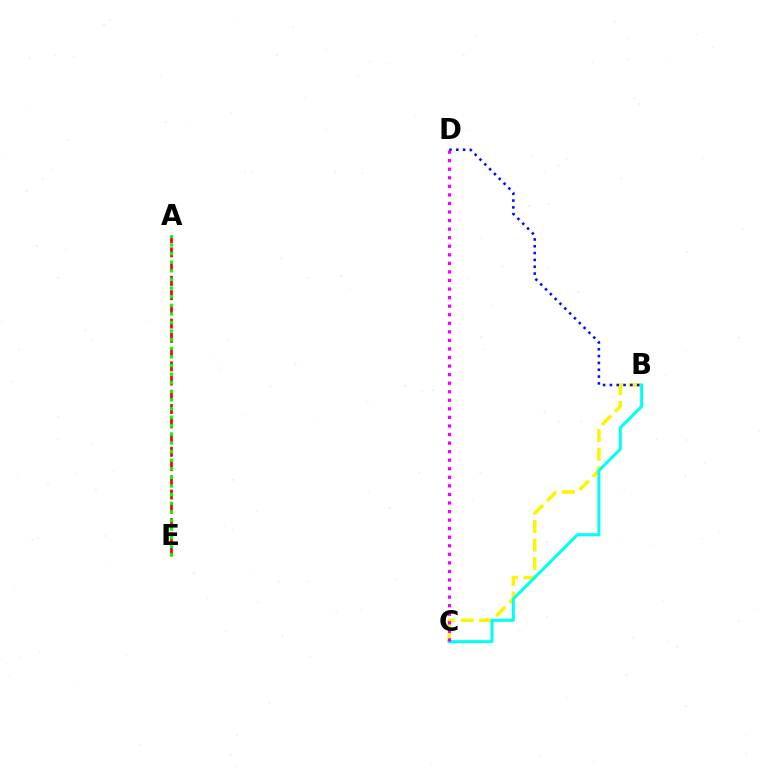{('B', 'C'): [{'color': '#fcf500', 'line_style': 'dashed', 'thickness': 2.52}, {'color': '#00fff6', 'line_style': 'solid', 'thickness': 2.18}], ('A', 'E'): [{'color': '#ff0000', 'line_style': 'dashed', 'thickness': 1.94}, {'color': '#08ff00', 'line_style': 'dotted', 'thickness': 2.34}], ('B', 'D'): [{'color': '#0010ff', 'line_style': 'dotted', 'thickness': 1.85}], ('C', 'D'): [{'color': '#ee00ff', 'line_style': 'dotted', 'thickness': 2.33}]}